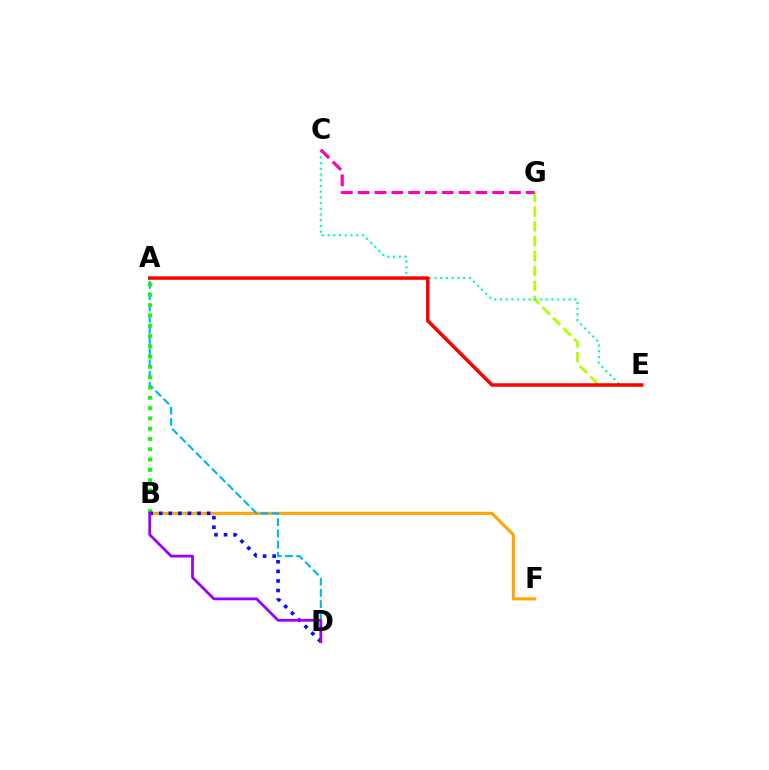{('E', 'G'): [{'color': '#b3ff00', 'line_style': 'dashed', 'thickness': 2.02}], ('C', 'E'): [{'color': '#00ff9d', 'line_style': 'dotted', 'thickness': 1.55}], ('B', 'F'): [{'color': '#ffa500', 'line_style': 'solid', 'thickness': 2.2}], ('A', 'D'): [{'color': '#00b5ff', 'line_style': 'dashed', 'thickness': 1.52}], ('A', 'B'): [{'color': '#08ff00', 'line_style': 'dotted', 'thickness': 2.8}], ('B', 'D'): [{'color': '#0010ff', 'line_style': 'dotted', 'thickness': 2.6}, {'color': '#9b00ff', 'line_style': 'solid', 'thickness': 2.0}], ('A', 'E'): [{'color': '#ff0000', 'line_style': 'solid', 'thickness': 2.51}], ('C', 'G'): [{'color': '#ff00bd', 'line_style': 'dashed', 'thickness': 2.28}]}